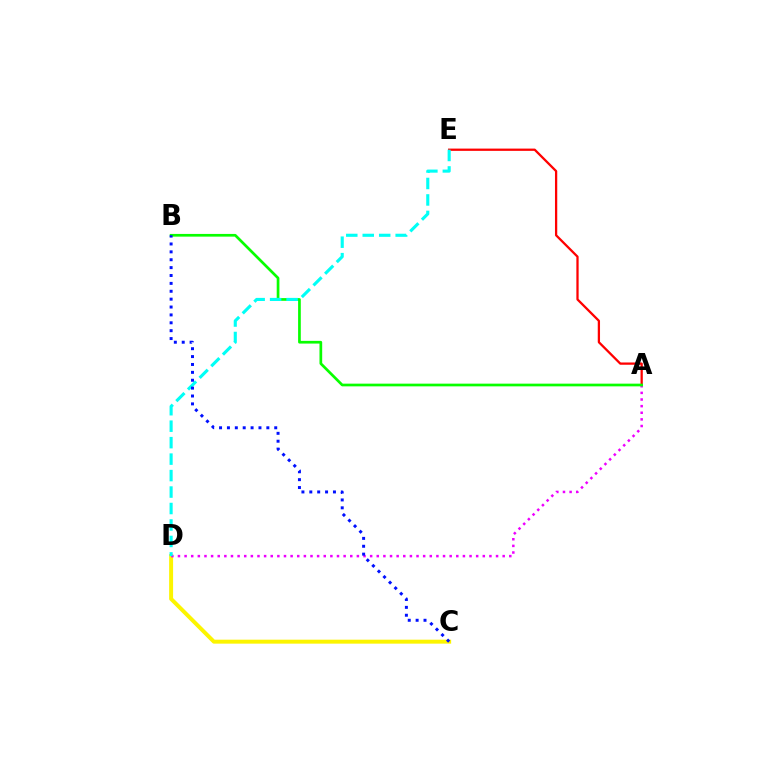{('A', 'E'): [{'color': '#ff0000', 'line_style': 'solid', 'thickness': 1.64}], ('C', 'D'): [{'color': '#fcf500', 'line_style': 'solid', 'thickness': 2.85}], ('A', 'D'): [{'color': '#ee00ff', 'line_style': 'dotted', 'thickness': 1.8}], ('A', 'B'): [{'color': '#08ff00', 'line_style': 'solid', 'thickness': 1.95}], ('D', 'E'): [{'color': '#00fff6', 'line_style': 'dashed', 'thickness': 2.24}], ('B', 'C'): [{'color': '#0010ff', 'line_style': 'dotted', 'thickness': 2.14}]}